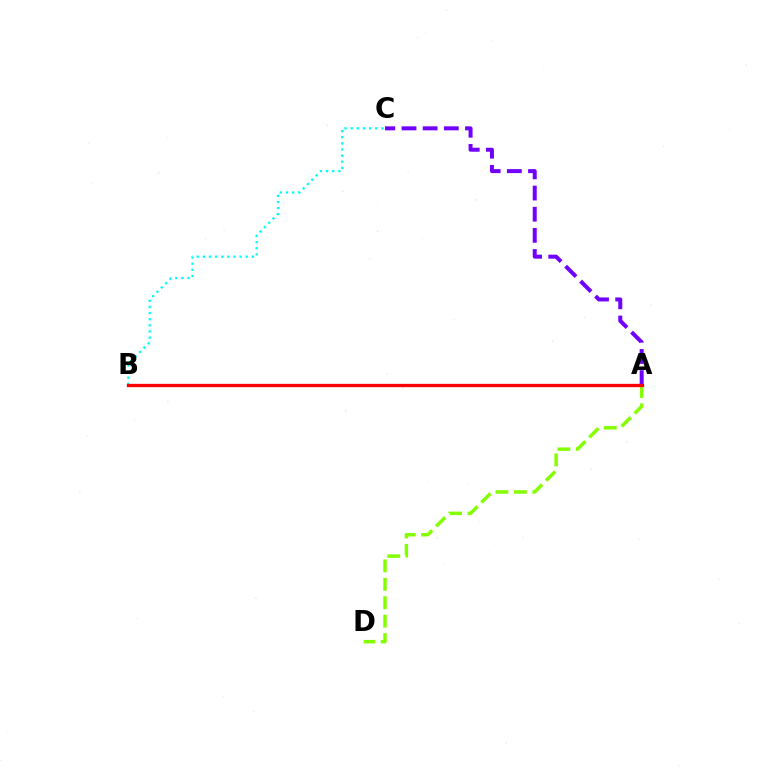{('B', 'C'): [{'color': '#00fff6', 'line_style': 'dotted', 'thickness': 1.66}], ('A', 'D'): [{'color': '#84ff00', 'line_style': 'dashed', 'thickness': 2.5}], ('A', 'C'): [{'color': '#7200ff', 'line_style': 'dashed', 'thickness': 2.87}], ('A', 'B'): [{'color': '#ff0000', 'line_style': 'solid', 'thickness': 2.37}]}